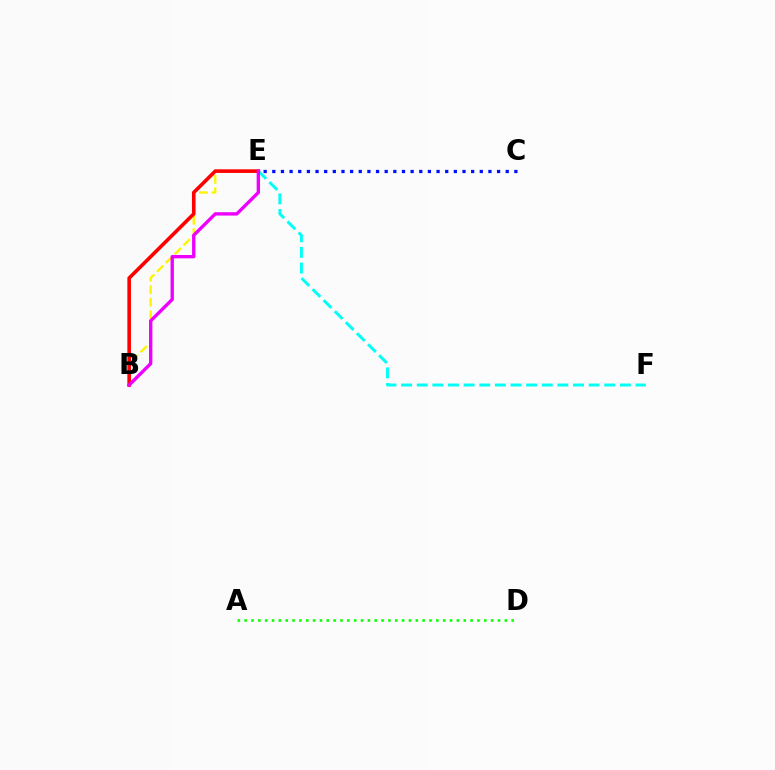{('B', 'E'): [{'color': '#fcf500', 'line_style': 'dashed', 'thickness': 1.7}, {'color': '#ff0000', 'line_style': 'solid', 'thickness': 2.6}, {'color': '#ee00ff', 'line_style': 'solid', 'thickness': 2.42}], ('E', 'F'): [{'color': '#00fff6', 'line_style': 'dashed', 'thickness': 2.12}], ('C', 'E'): [{'color': '#0010ff', 'line_style': 'dotted', 'thickness': 2.35}], ('A', 'D'): [{'color': '#08ff00', 'line_style': 'dotted', 'thickness': 1.86}]}